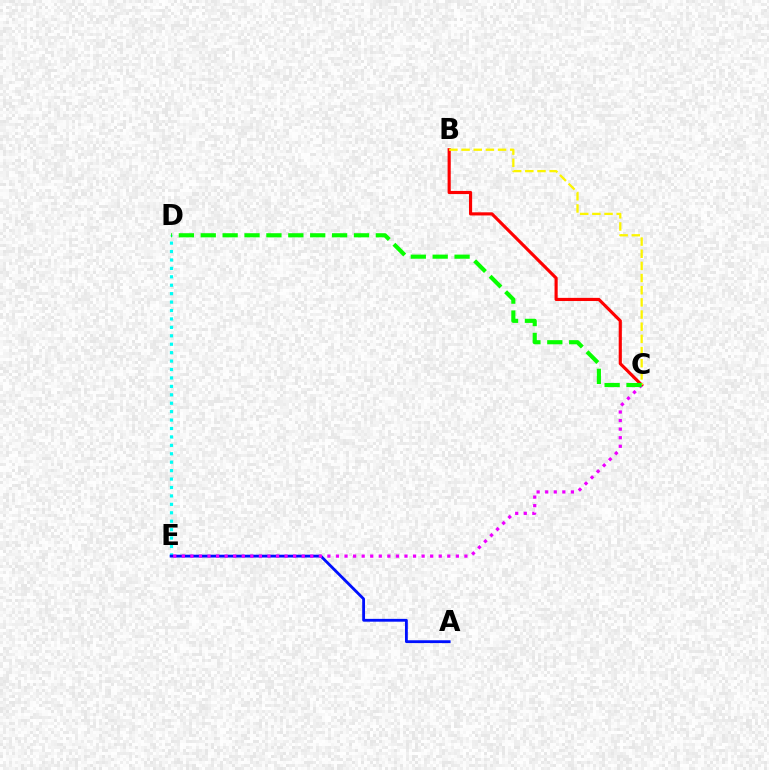{('D', 'E'): [{'color': '#00fff6', 'line_style': 'dotted', 'thickness': 2.29}], ('A', 'E'): [{'color': '#0010ff', 'line_style': 'solid', 'thickness': 2.03}], ('B', 'C'): [{'color': '#ff0000', 'line_style': 'solid', 'thickness': 2.27}, {'color': '#fcf500', 'line_style': 'dashed', 'thickness': 1.65}], ('C', 'E'): [{'color': '#ee00ff', 'line_style': 'dotted', 'thickness': 2.33}], ('C', 'D'): [{'color': '#08ff00', 'line_style': 'dashed', 'thickness': 2.97}]}